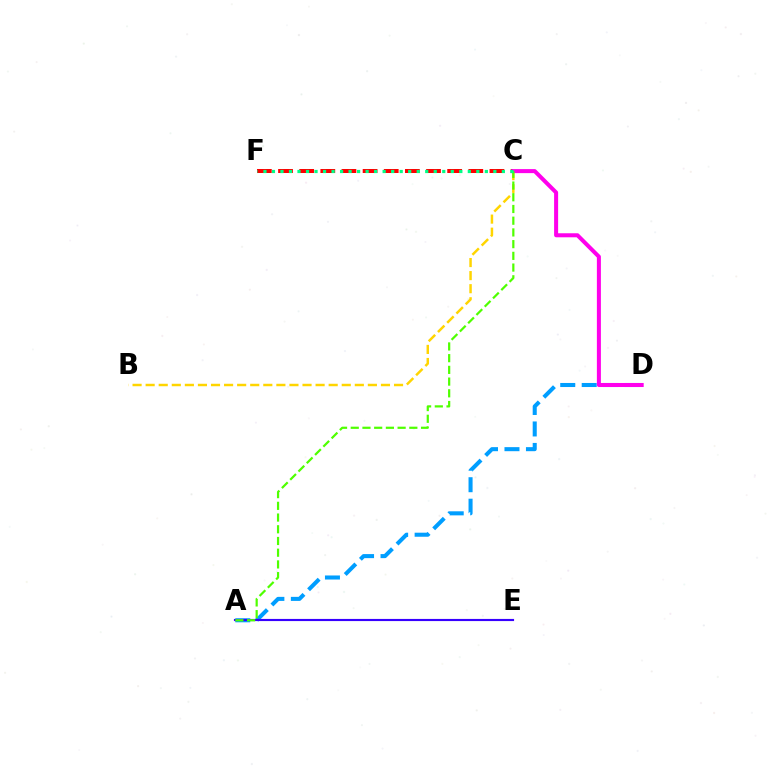{('A', 'D'): [{'color': '#009eff', 'line_style': 'dashed', 'thickness': 2.92}], ('C', 'F'): [{'color': '#ff0000', 'line_style': 'dashed', 'thickness': 2.87}, {'color': '#00ff86', 'line_style': 'dotted', 'thickness': 2.31}], ('A', 'E'): [{'color': '#3700ff', 'line_style': 'solid', 'thickness': 1.55}], ('B', 'C'): [{'color': '#ffd500', 'line_style': 'dashed', 'thickness': 1.78}], ('C', 'D'): [{'color': '#ff00ed', 'line_style': 'solid', 'thickness': 2.9}], ('A', 'C'): [{'color': '#4fff00', 'line_style': 'dashed', 'thickness': 1.59}]}